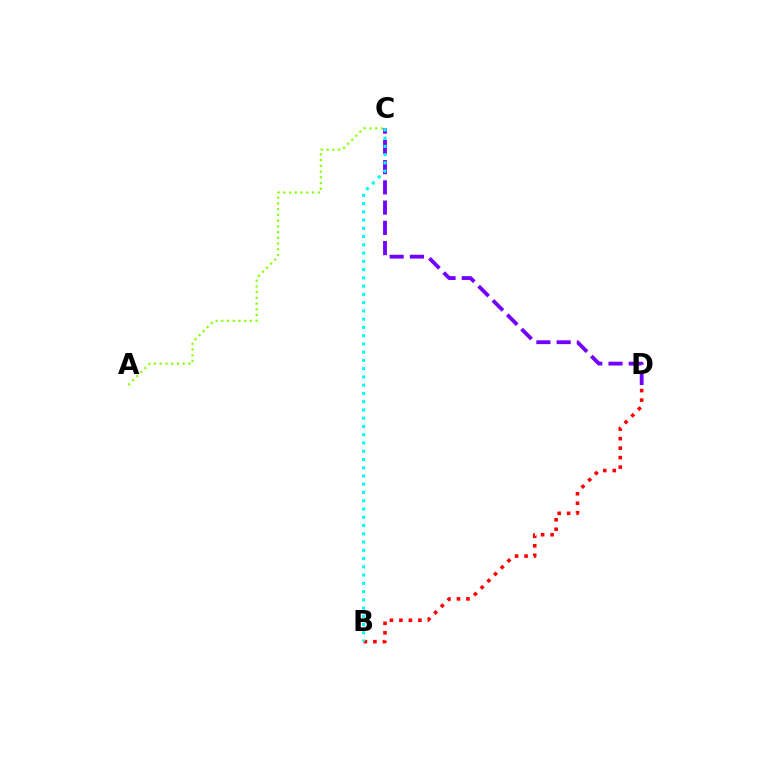{('B', 'D'): [{'color': '#ff0000', 'line_style': 'dotted', 'thickness': 2.58}], ('C', 'D'): [{'color': '#7200ff', 'line_style': 'dashed', 'thickness': 2.75}], ('B', 'C'): [{'color': '#00fff6', 'line_style': 'dotted', 'thickness': 2.24}], ('A', 'C'): [{'color': '#84ff00', 'line_style': 'dotted', 'thickness': 1.56}]}